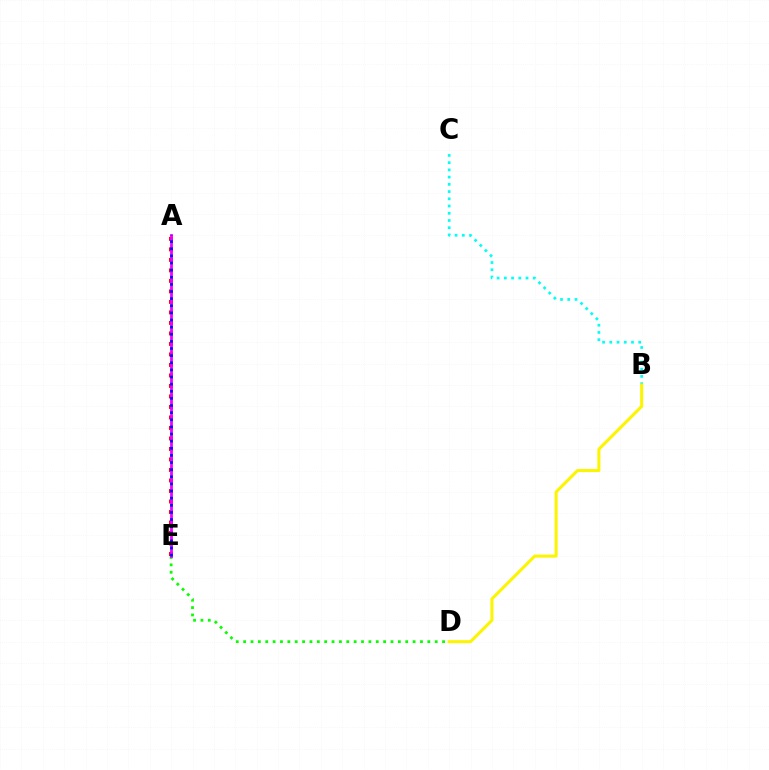{('D', 'E'): [{'color': '#08ff00', 'line_style': 'dotted', 'thickness': 2.0}], ('A', 'E'): [{'color': '#ff0000', 'line_style': 'dotted', 'thickness': 2.85}, {'color': '#ee00ff', 'line_style': 'solid', 'thickness': 2.01}, {'color': '#0010ff', 'line_style': 'dotted', 'thickness': 1.94}], ('B', 'C'): [{'color': '#00fff6', 'line_style': 'dotted', 'thickness': 1.96}], ('B', 'D'): [{'color': '#fcf500', 'line_style': 'solid', 'thickness': 2.18}]}